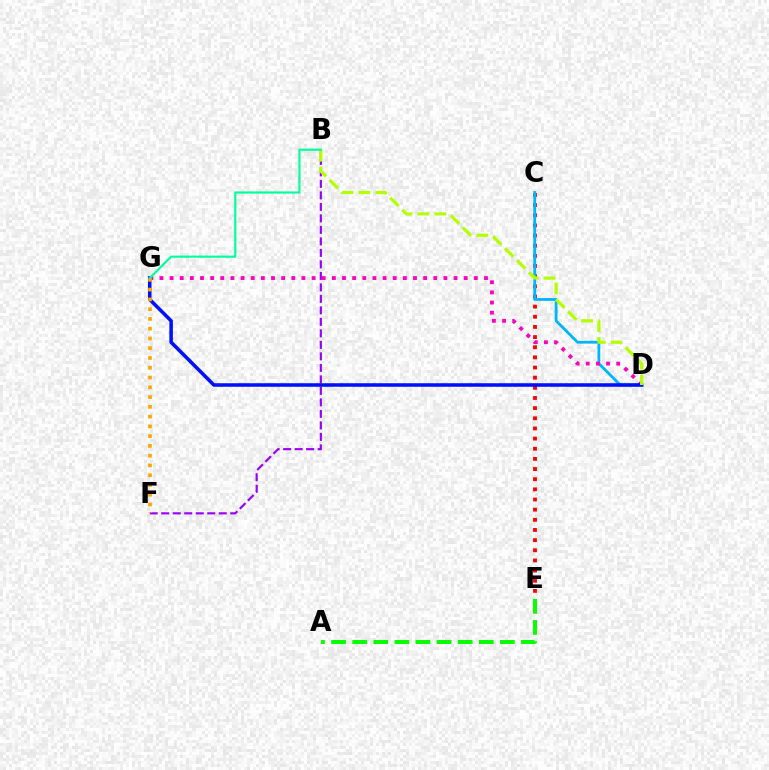{('C', 'E'): [{'color': '#ff0000', 'line_style': 'dotted', 'thickness': 2.76}], ('C', 'D'): [{'color': '#00b5ff', 'line_style': 'solid', 'thickness': 2.01}], ('D', 'G'): [{'color': '#ff00bd', 'line_style': 'dotted', 'thickness': 2.76}, {'color': '#0010ff', 'line_style': 'solid', 'thickness': 2.56}], ('B', 'F'): [{'color': '#9b00ff', 'line_style': 'dashed', 'thickness': 1.56}], ('A', 'E'): [{'color': '#08ff00', 'line_style': 'dashed', 'thickness': 2.87}], ('B', 'D'): [{'color': '#b3ff00', 'line_style': 'dashed', 'thickness': 2.3}], ('F', 'G'): [{'color': '#ffa500', 'line_style': 'dotted', 'thickness': 2.65}], ('B', 'G'): [{'color': '#00ff9d', 'line_style': 'solid', 'thickness': 1.55}]}